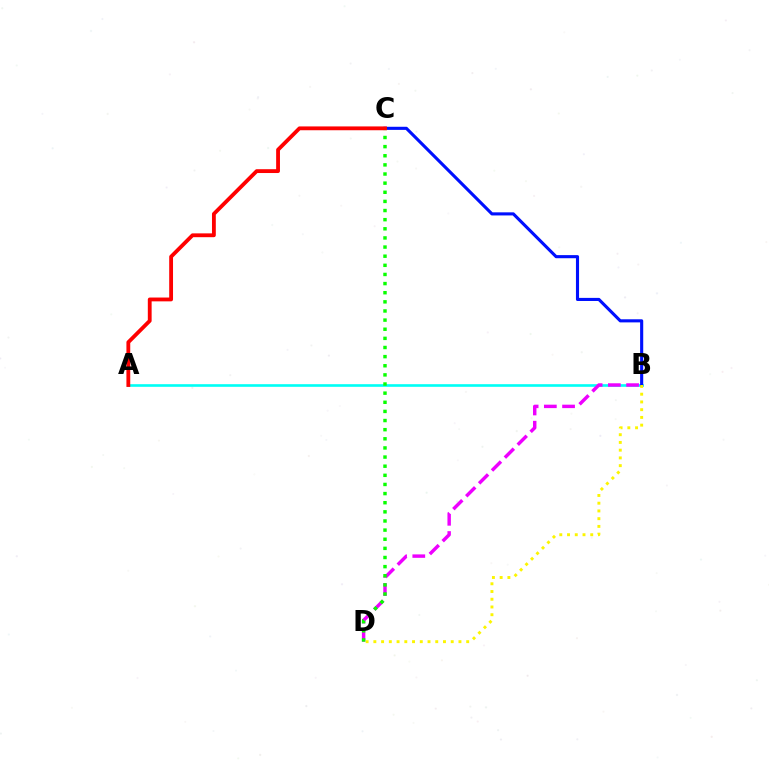{('A', 'B'): [{'color': '#00fff6', 'line_style': 'solid', 'thickness': 1.89}], ('B', 'C'): [{'color': '#0010ff', 'line_style': 'solid', 'thickness': 2.24}], ('B', 'D'): [{'color': '#ee00ff', 'line_style': 'dashed', 'thickness': 2.48}, {'color': '#fcf500', 'line_style': 'dotted', 'thickness': 2.1}], ('C', 'D'): [{'color': '#08ff00', 'line_style': 'dotted', 'thickness': 2.48}], ('A', 'C'): [{'color': '#ff0000', 'line_style': 'solid', 'thickness': 2.75}]}